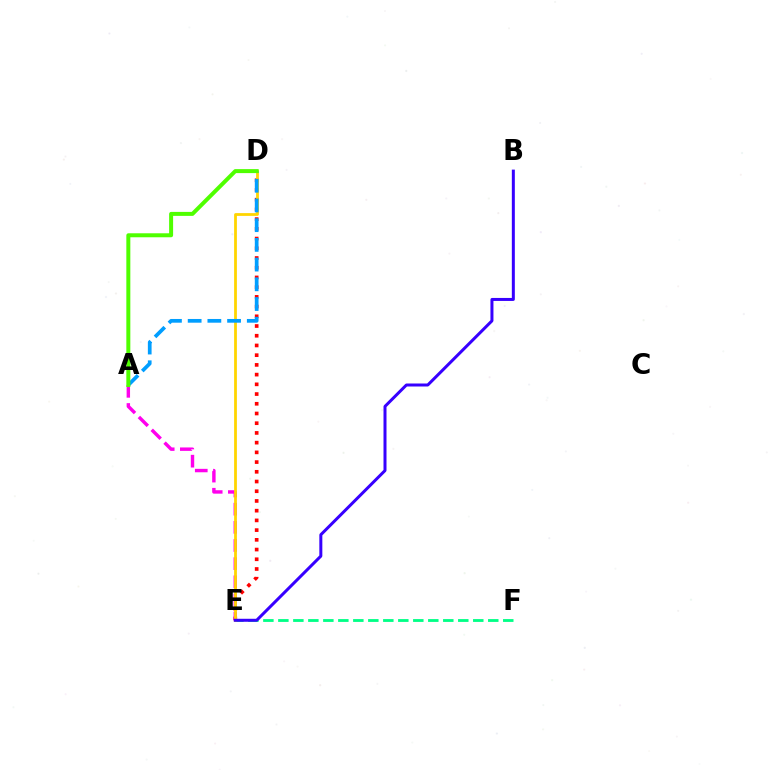{('D', 'E'): [{'color': '#ff0000', 'line_style': 'dotted', 'thickness': 2.64}, {'color': '#ffd500', 'line_style': 'solid', 'thickness': 2.0}], ('E', 'F'): [{'color': '#00ff86', 'line_style': 'dashed', 'thickness': 2.04}], ('A', 'E'): [{'color': '#ff00ed', 'line_style': 'dashed', 'thickness': 2.47}], ('B', 'E'): [{'color': '#3700ff', 'line_style': 'solid', 'thickness': 2.16}], ('A', 'D'): [{'color': '#009eff', 'line_style': 'dashed', 'thickness': 2.68}, {'color': '#4fff00', 'line_style': 'solid', 'thickness': 2.87}]}